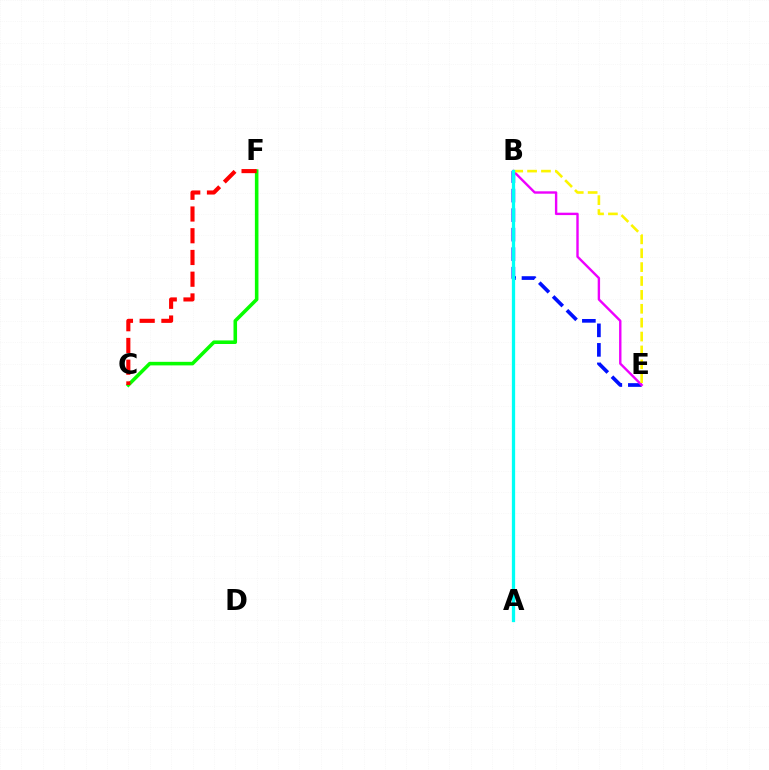{('B', 'E'): [{'color': '#0010ff', 'line_style': 'dashed', 'thickness': 2.65}, {'color': '#ee00ff', 'line_style': 'solid', 'thickness': 1.72}, {'color': '#fcf500', 'line_style': 'dashed', 'thickness': 1.89}], ('A', 'B'): [{'color': '#00fff6', 'line_style': 'solid', 'thickness': 2.36}], ('C', 'F'): [{'color': '#08ff00', 'line_style': 'solid', 'thickness': 2.57}, {'color': '#ff0000', 'line_style': 'dashed', 'thickness': 2.95}]}